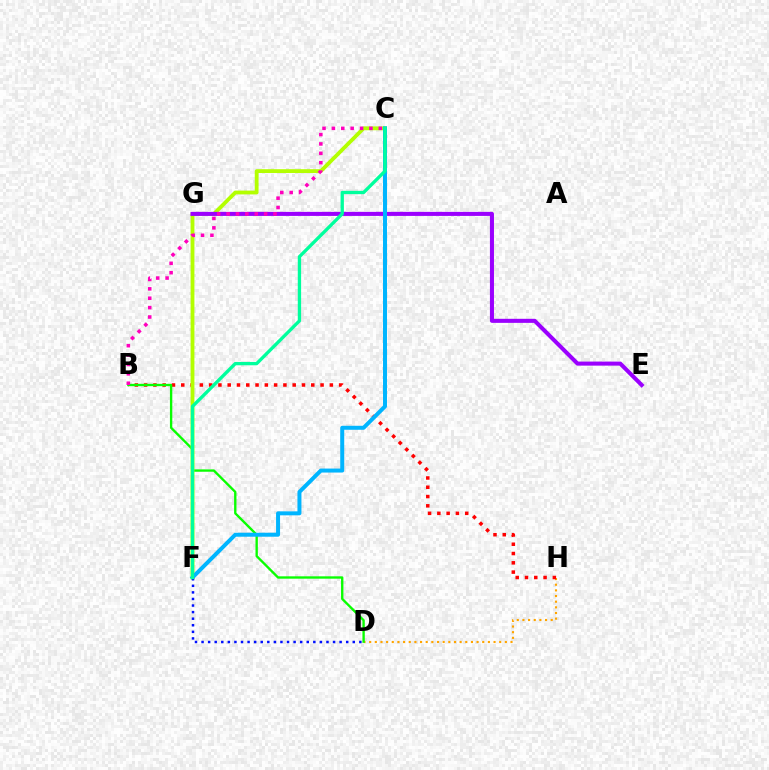{('D', 'H'): [{'color': '#ffa500', 'line_style': 'dotted', 'thickness': 1.54}], ('B', 'H'): [{'color': '#ff0000', 'line_style': 'dotted', 'thickness': 2.52}], ('B', 'D'): [{'color': '#08ff00', 'line_style': 'solid', 'thickness': 1.7}], ('C', 'F'): [{'color': '#b3ff00', 'line_style': 'solid', 'thickness': 2.75}, {'color': '#00b5ff', 'line_style': 'solid', 'thickness': 2.87}, {'color': '#00ff9d', 'line_style': 'solid', 'thickness': 2.4}], ('E', 'G'): [{'color': '#9b00ff', 'line_style': 'solid', 'thickness': 2.92}], ('B', 'C'): [{'color': '#ff00bd', 'line_style': 'dotted', 'thickness': 2.55}], ('D', 'F'): [{'color': '#0010ff', 'line_style': 'dotted', 'thickness': 1.79}]}